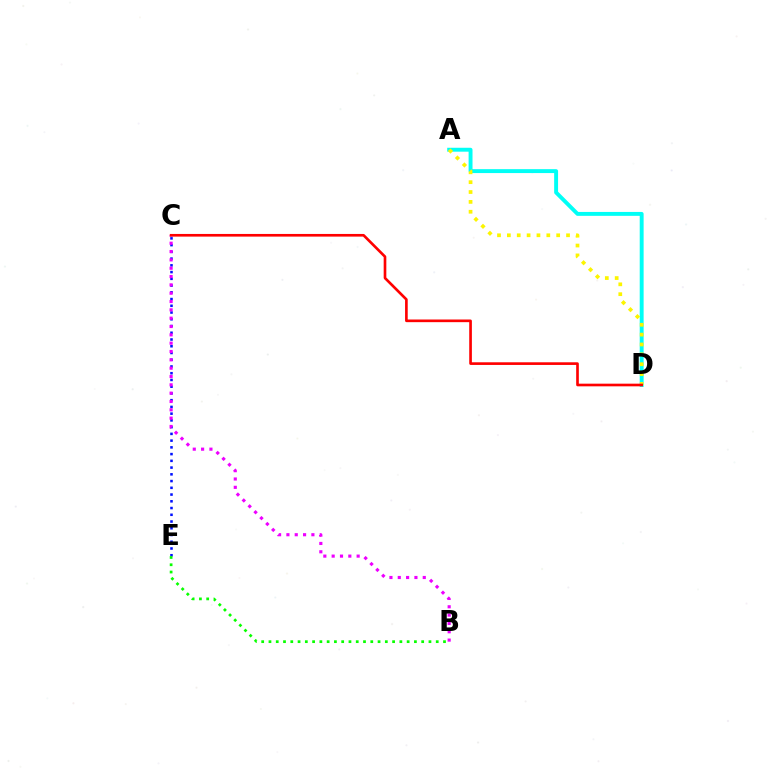{('A', 'D'): [{'color': '#00fff6', 'line_style': 'solid', 'thickness': 2.82}, {'color': '#fcf500', 'line_style': 'dotted', 'thickness': 2.68}], ('C', 'E'): [{'color': '#0010ff', 'line_style': 'dotted', 'thickness': 1.83}], ('B', 'C'): [{'color': '#ee00ff', 'line_style': 'dotted', 'thickness': 2.26}], ('C', 'D'): [{'color': '#ff0000', 'line_style': 'solid', 'thickness': 1.91}], ('B', 'E'): [{'color': '#08ff00', 'line_style': 'dotted', 'thickness': 1.98}]}